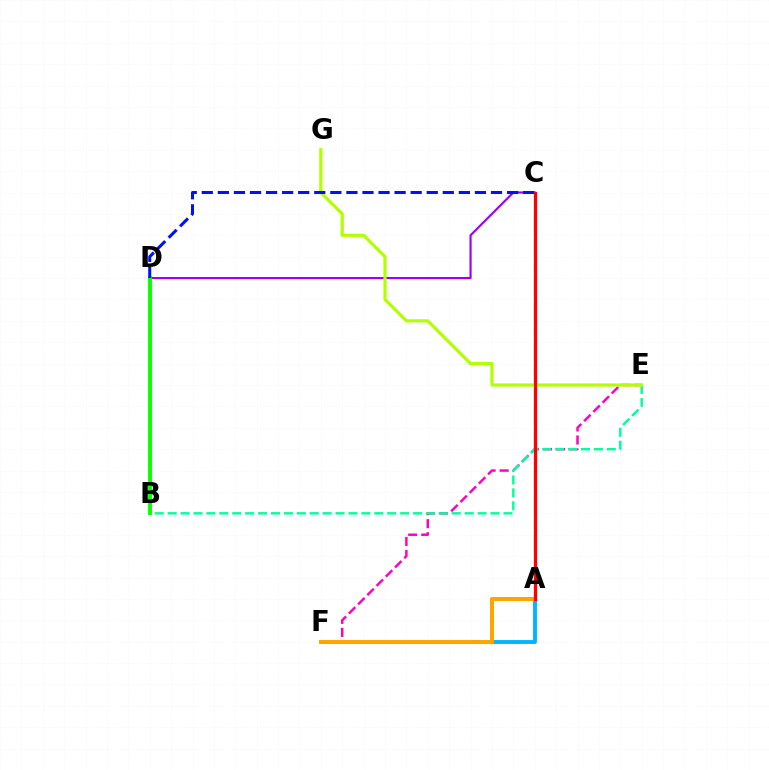{('E', 'F'): [{'color': '#ff00bd', 'line_style': 'dashed', 'thickness': 1.77}], ('C', 'D'): [{'color': '#9b00ff', 'line_style': 'solid', 'thickness': 1.55}, {'color': '#0010ff', 'line_style': 'dashed', 'thickness': 2.18}], ('B', 'E'): [{'color': '#00ff9d', 'line_style': 'dashed', 'thickness': 1.75}], ('A', 'F'): [{'color': '#00b5ff', 'line_style': 'solid', 'thickness': 2.8}, {'color': '#ffa500', 'line_style': 'solid', 'thickness': 2.91}], ('B', 'D'): [{'color': '#08ff00', 'line_style': 'solid', 'thickness': 2.81}], ('E', 'G'): [{'color': '#b3ff00', 'line_style': 'solid', 'thickness': 2.3}], ('A', 'C'): [{'color': '#ff0000', 'line_style': 'solid', 'thickness': 2.33}]}